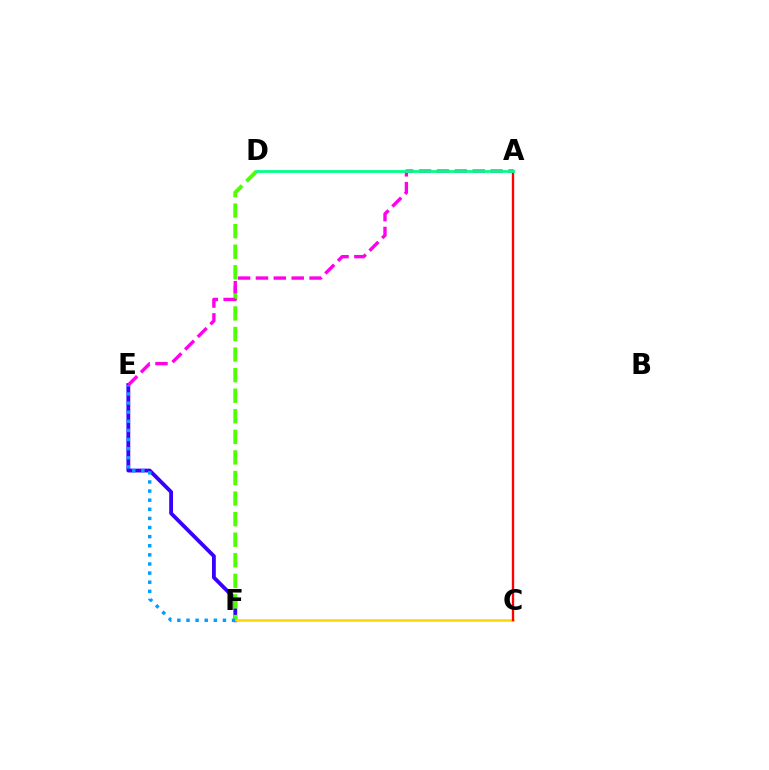{('E', 'F'): [{'color': '#3700ff', 'line_style': 'solid', 'thickness': 2.75}, {'color': '#009eff', 'line_style': 'dotted', 'thickness': 2.48}], ('D', 'F'): [{'color': '#4fff00', 'line_style': 'dashed', 'thickness': 2.79}], ('C', 'F'): [{'color': '#ffd500', 'line_style': 'solid', 'thickness': 1.81}], ('A', 'C'): [{'color': '#ff0000', 'line_style': 'solid', 'thickness': 1.68}], ('A', 'E'): [{'color': '#ff00ed', 'line_style': 'dashed', 'thickness': 2.43}], ('A', 'D'): [{'color': '#00ff86', 'line_style': 'solid', 'thickness': 1.99}]}